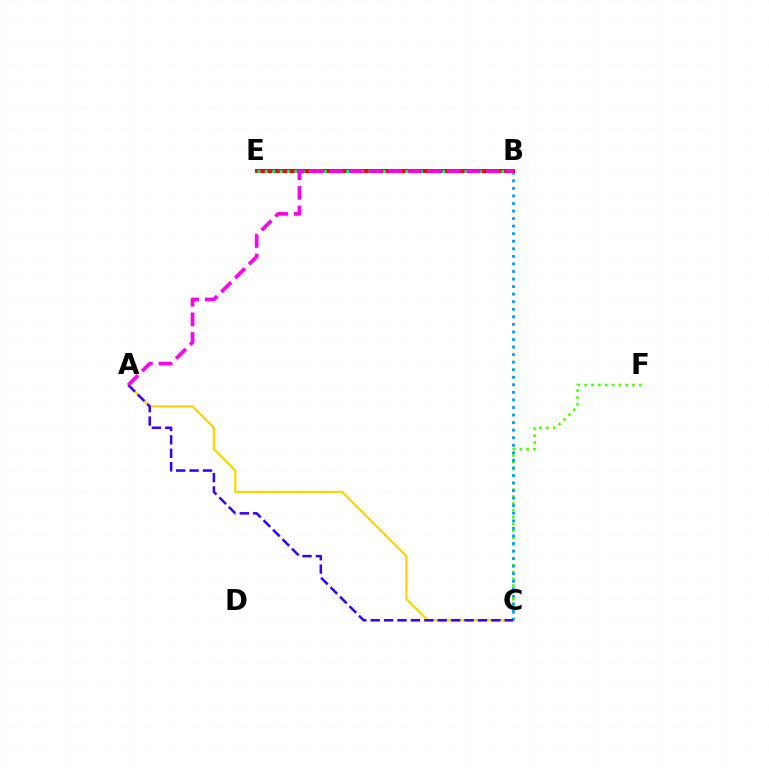{('C', 'F'): [{'color': '#4fff00', 'line_style': 'dotted', 'thickness': 1.86}], ('B', 'C'): [{'color': '#009eff', 'line_style': 'dotted', 'thickness': 2.05}], ('A', 'C'): [{'color': '#ffd500', 'line_style': 'solid', 'thickness': 1.63}, {'color': '#3700ff', 'line_style': 'dashed', 'thickness': 1.82}], ('B', 'E'): [{'color': '#ff0000', 'line_style': 'solid', 'thickness': 2.89}, {'color': '#00ff86', 'line_style': 'dotted', 'thickness': 2.01}], ('A', 'B'): [{'color': '#ff00ed', 'line_style': 'dashed', 'thickness': 2.66}]}